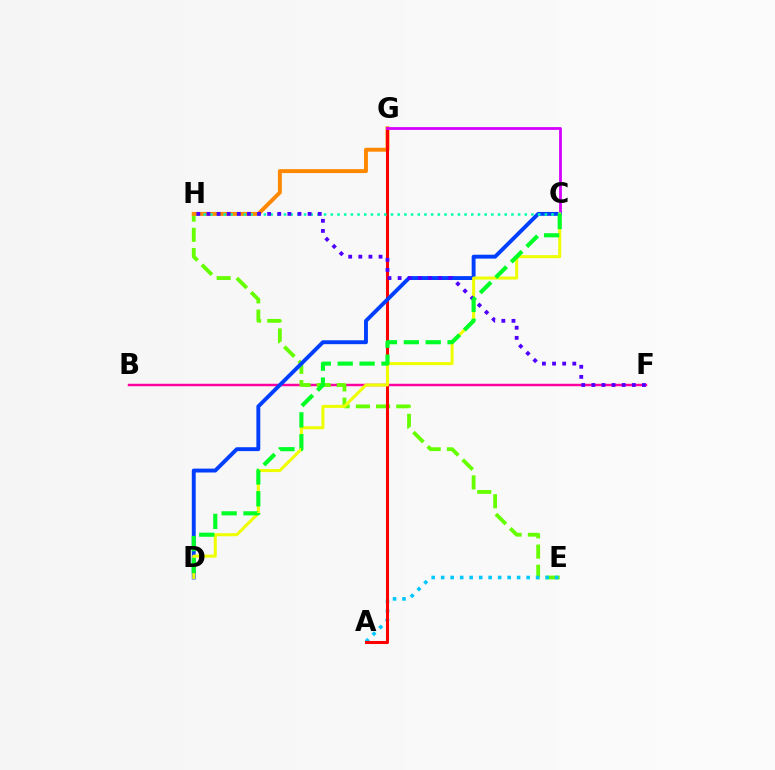{('B', 'F'): [{'color': '#ff00a0', 'line_style': 'solid', 'thickness': 1.77}], ('E', 'H'): [{'color': '#66ff00', 'line_style': 'dashed', 'thickness': 2.74}], ('A', 'E'): [{'color': '#00c7ff', 'line_style': 'dotted', 'thickness': 2.58}], ('G', 'H'): [{'color': '#ff8800', 'line_style': 'solid', 'thickness': 2.83}], ('A', 'G'): [{'color': '#ff0000', 'line_style': 'solid', 'thickness': 2.19}], ('C', 'G'): [{'color': '#d600ff', 'line_style': 'solid', 'thickness': 2.01}], ('C', 'D'): [{'color': '#003fff', 'line_style': 'solid', 'thickness': 2.8}, {'color': '#eeff00', 'line_style': 'solid', 'thickness': 2.18}, {'color': '#00ff27', 'line_style': 'dashed', 'thickness': 2.97}], ('C', 'H'): [{'color': '#00ffaf', 'line_style': 'dotted', 'thickness': 1.82}], ('F', 'H'): [{'color': '#4f00ff', 'line_style': 'dotted', 'thickness': 2.75}]}